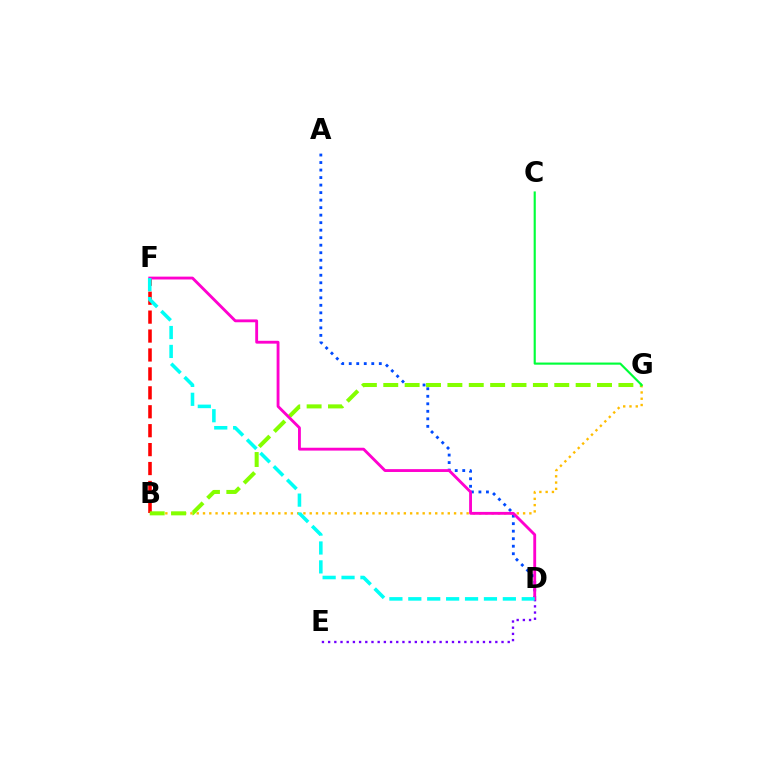{('B', 'G'): [{'color': '#ffbd00', 'line_style': 'dotted', 'thickness': 1.71}, {'color': '#84ff00', 'line_style': 'dashed', 'thickness': 2.9}], ('A', 'D'): [{'color': '#004bff', 'line_style': 'dotted', 'thickness': 2.04}], ('B', 'F'): [{'color': '#ff0000', 'line_style': 'dashed', 'thickness': 2.57}], ('D', 'E'): [{'color': '#7200ff', 'line_style': 'dotted', 'thickness': 1.68}], ('C', 'G'): [{'color': '#00ff39', 'line_style': 'solid', 'thickness': 1.54}], ('D', 'F'): [{'color': '#ff00cf', 'line_style': 'solid', 'thickness': 2.05}, {'color': '#00fff6', 'line_style': 'dashed', 'thickness': 2.57}]}